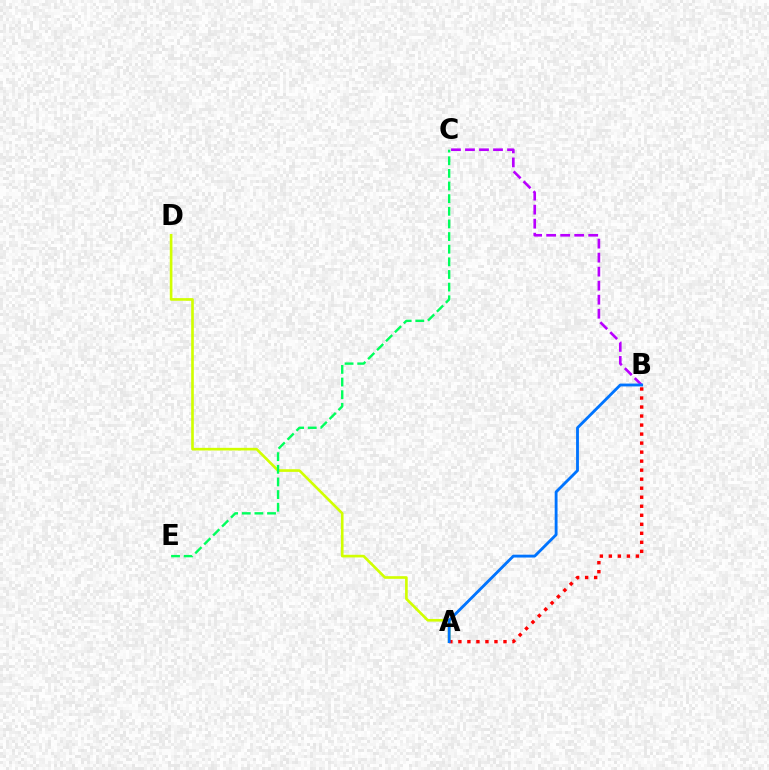{('A', 'D'): [{'color': '#d1ff00', 'line_style': 'solid', 'thickness': 1.9}], ('B', 'C'): [{'color': '#b900ff', 'line_style': 'dashed', 'thickness': 1.9}], ('C', 'E'): [{'color': '#00ff5c', 'line_style': 'dashed', 'thickness': 1.72}], ('A', 'B'): [{'color': '#ff0000', 'line_style': 'dotted', 'thickness': 2.45}, {'color': '#0074ff', 'line_style': 'solid', 'thickness': 2.05}]}